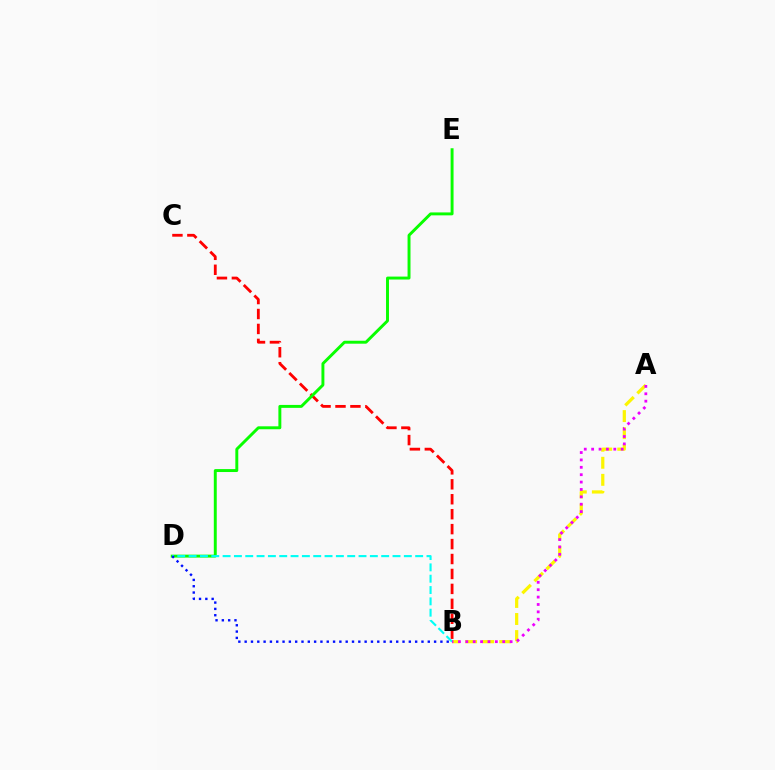{('A', 'B'): [{'color': '#fcf500', 'line_style': 'dashed', 'thickness': 2.32}, {'color': '#ee00ff', 'line_style': 'dotted', 'thickness': 2.01}], ('B', 'C'): [{'color': '#ff0000', 'line_style': 'dashed', 'thickness': 2.03}], ('D', 'E'): [{'color': '#08ff00', 'line_style': 'solid', 'thickness': 2.11}], ('B', 'D'): [{'color': '#00fff6', 'line_style': 'dashed', 'thickness': 1.54}, {'color': '#0010ff', 'line_style': 'dotted', 'thickness': 1.72}]}